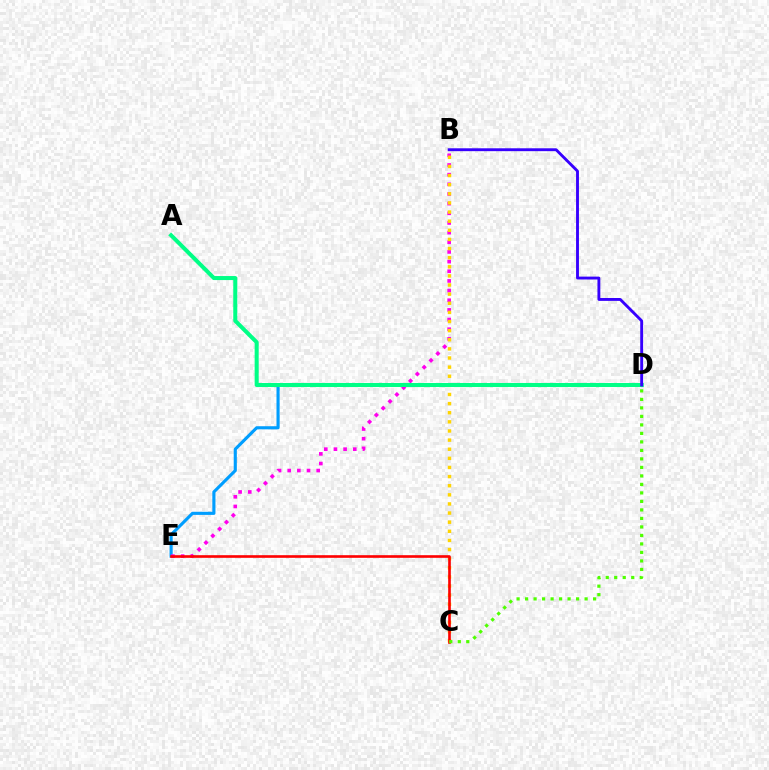{('D', 'E'): [{'color': '#009eff', 'line_style': 'solid', 'thickness': 2.25}], ('B', 'E'): [{'color': '#ff00ed', 'line_style': 'dotted', 'thickness': 2.62}], ('B', 'C'): [{'color': '#ffd500', 'line_style': 'dotted', 'thickness': 2.48}], ('A', 'D'): [{'color': '#00ff86', 'line_style': 'solid', 'thickness': 2.9}], ('B', 'D'): [{'color': '#3700ff', 'line_style': 'solid', 'thickness': 2.07}], ('C', 'E'): [{'color': '#ff0000', 'line_style': 'solid', 'thickness': 1.89}], ('C', 'D'): [{'color': '#4fff00', 'line_style': 'dotted', 'thickness': 2.31}]}